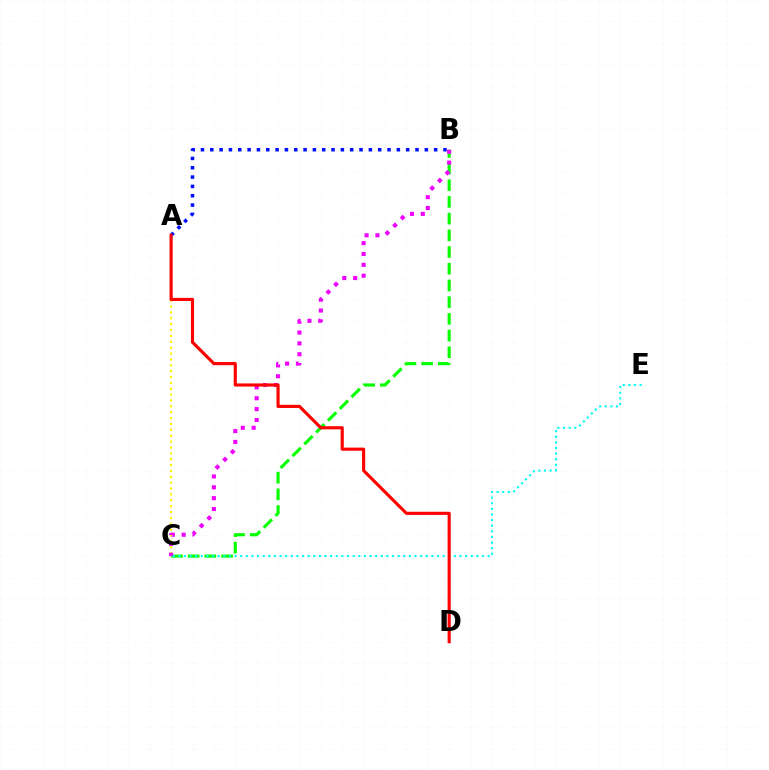{('B', 'C'): [{'color': '#08ff00', 'line_style': 'dashed', 'thickness': 2.27}, {'color': '#ee00ff', 'line_style': 'dotted', 'thickness': 2.95}], ('A', 'C'): [{'color': '#fcf500', 'line_style': 'dotted', 'thickness': 1.6}], ('A', 'B'): [{'color': '#0010ff', 'line_style': 'dotted', 'thickness': 2.53}], ('C', 'E'): [{'color': '#00fff6', 'line_style': 'dotted', 'thickness': 1.53}], ('A', 'D'): [{'color': '#ff0000', 'line_style': 'solid', 'thickness': 2.25}]}